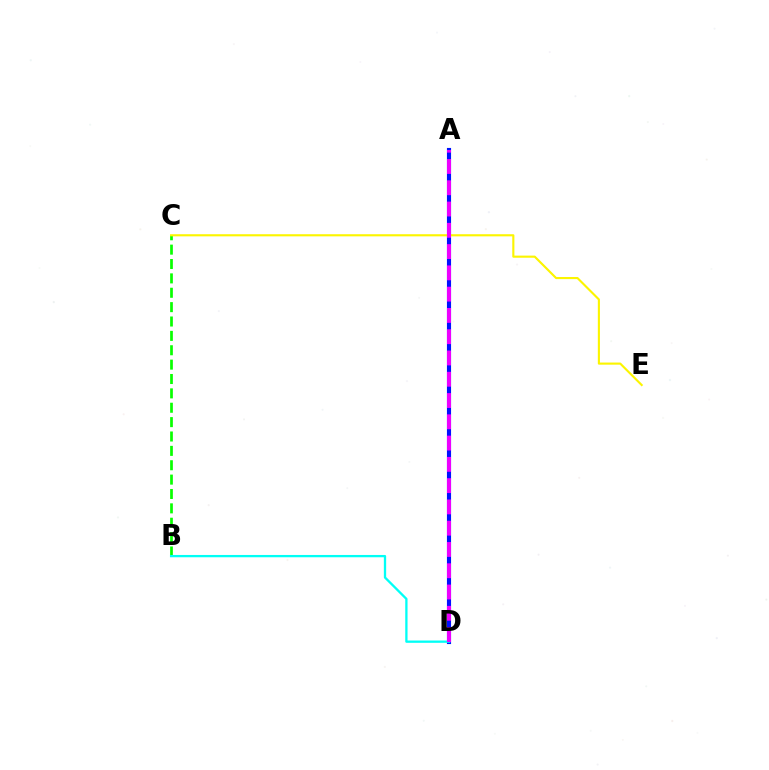{('A', 'D'): [{'color': '#ff0000', 'line_style': 'dotted', 'thickness': 2.64}, {'color': '#0010ff', 'line_style': 'solid', 'thickness': 2.97}, {'color': '#ee00ff', 'line_style': 'dashed', 'thickness': 2.89}], ('B', 'C'): [{'color': '#08ff00', 'line_style': 'dashed', 'thickness': 1.95}], ('B', 'D'): [{'color': '#00fff6', 'line_style': 'solid', 'thickness': 1.66}], ('C', 'E'): [{'color': '#fcf500', 'line_style': 'solid', 'thickness': 1.53}]}